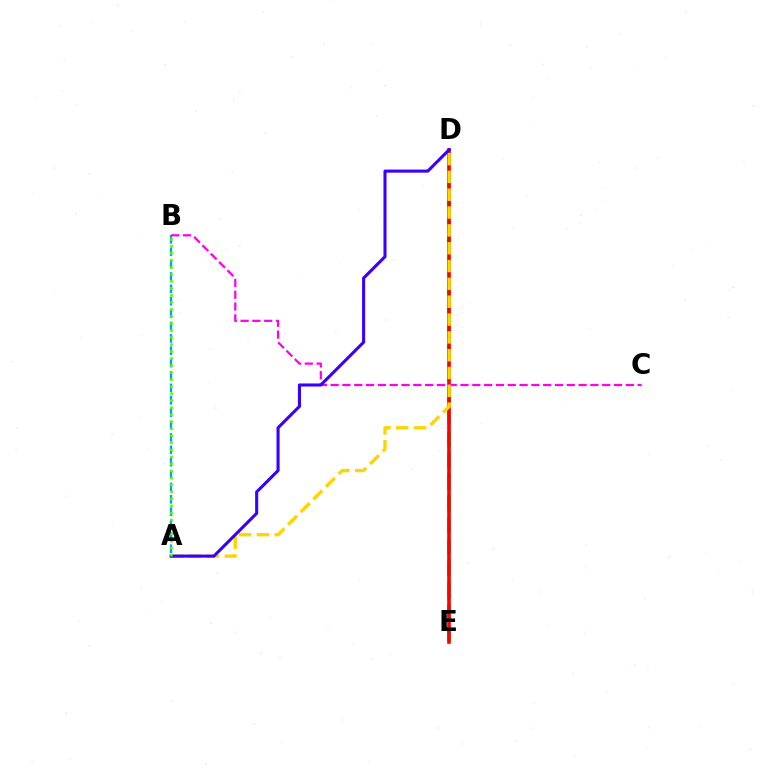{('A', 'B'): [{'color': '#009eff', 'line_style': 'dashed', 'thickness': 1.68}, {'color': '#4fff00', 'line_style': 'dotted', 'thickness': 1.91}], ('D', 'E'): [{'color': '#00ff86', 'line_style': 'dashed', 'thickness': 2.94}, {'color': '#ff0000', 'line_style': 'solid', 'thickness': 2.62}], ('B', 'C'): [{'color': '#ff00ed', 'line_style': 'dashed', 'thickness': 1.6}], ('A', 'D'): [{'color': '#ffd500', 'line_style': 'dashed', 'thickness': 2.42}, {'color': '#3700ff', 'line_style': 'solid', 'thickness': 2.22}]}